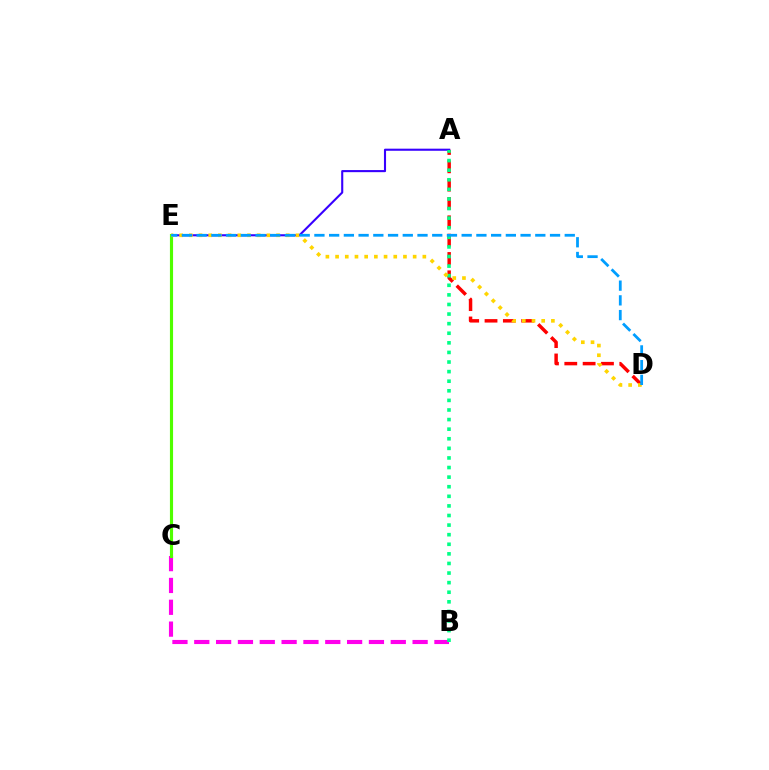{('B', 'C'): [{'color': '#ff00ed', 'line_style': 'dashed', 'thickness': 2.97}], ('A', 'D'): [{'color': '#ff0000', 'line_style': 'dashed', 'thickness': 2.49}], ('A', 'E'): [{'color': '#3700ff', 'line_style': 'solid', 'thickness': 1.51}], ('C', 'E'): [{'color': '#4fff00', 'line_style': 'solid', 'thickness': 2.26}], ('A', 'B'): [{'color': '#00ff86', 'line_style': 'dotted', 'thickness': 2.61}], ('D', 'E'): [{'color': '#ffd500', 'line_style': 'dotted', 'thickness': 2.63}, {'color': '#009eff', 'line_style': 'dashed', 'thickness': 2.0}]}